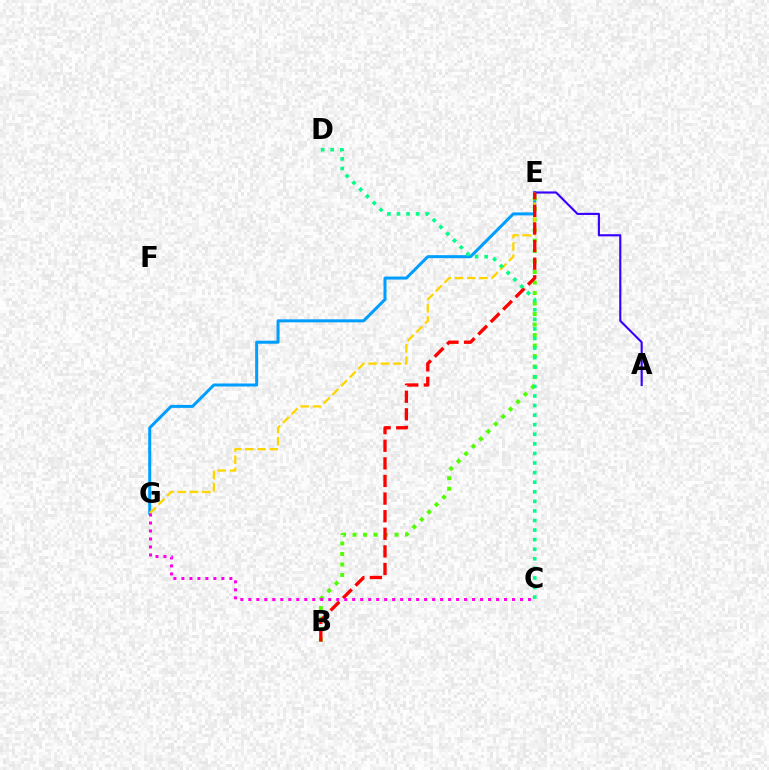{('E', 'G'): [{'color': '#009eff', 'line_style': 'solid', 'thickness': 2.17}, {'color': '#ffd500', 'line_style': 'dashed', 'thickness': 1.66}], ('A', 'E'): [{'color': '#3700ff', 'line_style': 'solid', 'thickness': 1.53}], ('B', 'E'): [{'color': '#4fff00', 'line_style': 'dotted', 'thickness': 2.85}, {'color': '#ff0000', 'line_style': 'dashed', 'thickness': 2.39}], ('C', 'D'): [{'color': '#00ff86', 'line_style': 'dotted', 'thickness': 2.6}], ('C', 'G'): [{'color': '#ff00ed', 'line_style': 'dotted', 'thickness': 2.17}]}